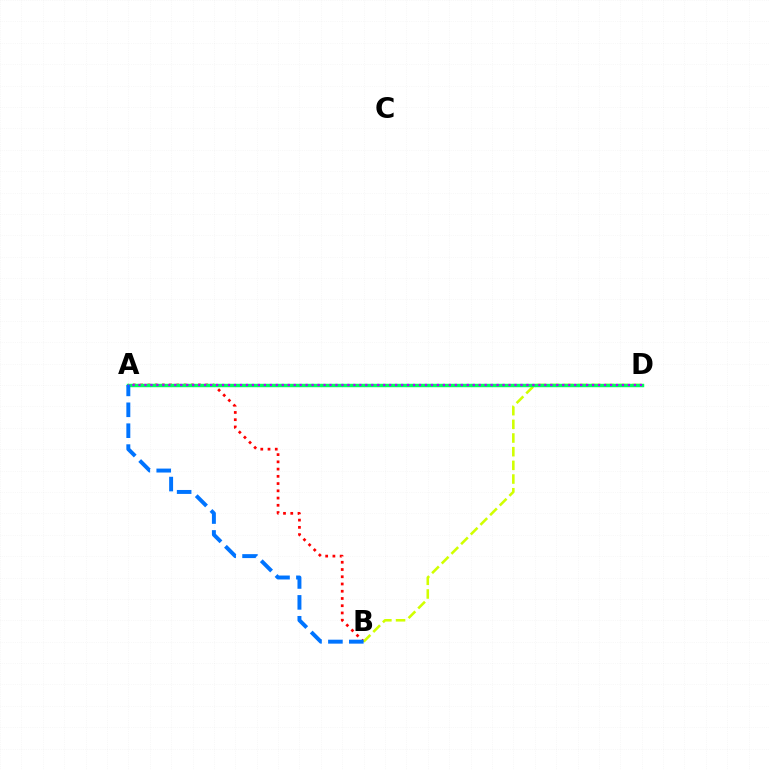{('A', 'B'): [{'color': '#ff0000', 'line_style': 'dotted', 'thickness': 1.97}, {'color': '#0074ff', 'line_style': 'dashed', 'thickness': 2.84}], ('B', 'D'): [{'color': '#d1ff00', 'line_style': 'dashed', 'thickness': 1.86}], ('A', 'D'): [{'color': '#00ff5c', 'line_style': 'solid', 'thickness': 2.49}, {'color': '#b900ff', 'line_style': 'dotted', 'thickness': 1.62}]}